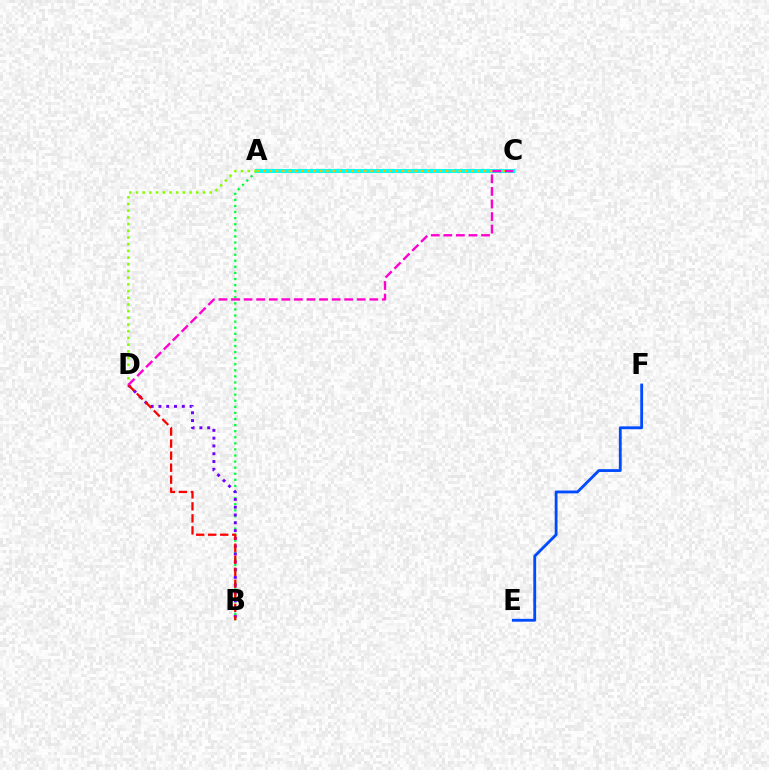{('A', 'B'): [{'color': '#00ff39', 'line_style': 'dotted', 'thickness': 1.65}], ('A', 'C'): [{'color': '#00fff6', 'line_style': 'solid', 'thickness': 2.89}, {'color': '#ffbd00', 'line_style': 'dotted', 'thickness': 1.71}], ('B', 'D'): [{'color': '#7200ff', 'line_style': 'dotted', 'thickness': 2.12}, {'color': '#ff0000', 'line_style': 'dashed', 'thickness': 1.63}], ('A', 'D'): [{'color': '#84ff00', 'line_style': 'dotted', 'thickness': 1.82}], ('E', 'F'): [{'color': '#004bff', 'line_style': 'solid', 'thickness': 2.04}], ('C', 'D'): [{'color': '#ff00cf', 'line_style': 'dashed', 'thickness': 1.71}]}